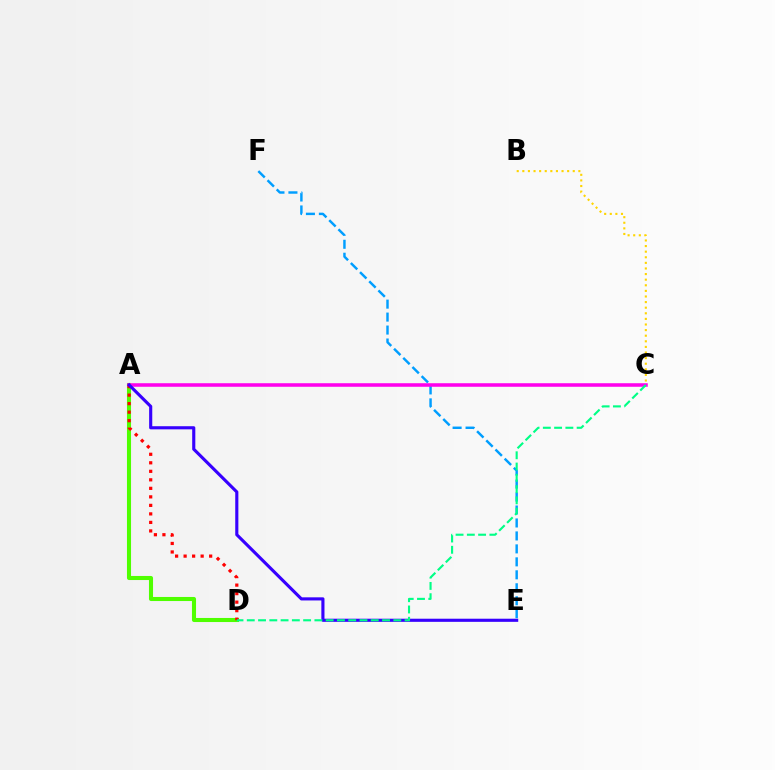{('A', 'D'): [{'color': '#4fff00', 'line_style': 'solid', 'thickness': 2.93}, {'color': '#ff0000', 'line_style': 'dotted', 'thickness': 2.31}], ('E', 'F'): [{'color': '#009eff', 'line_style': 'dashed', 'thickness': 1.76}], ('A', 'C'): [{'color': '#ff00ed', 'line_style': 'solid', 'thickness': 2.55}], ('A', 'E'): [{'color': '#3700ff', 'line_style': 'solid', 'thickness': 2.25}], ('C', 'D'): [{'color': '#00ff86', 'line_style': 'dashed', 'thickness': 1.53}], ('B', 'C'): [{'color': '#ffd500', 'line_style': 'dotted', 'thickness': 1.52}]}